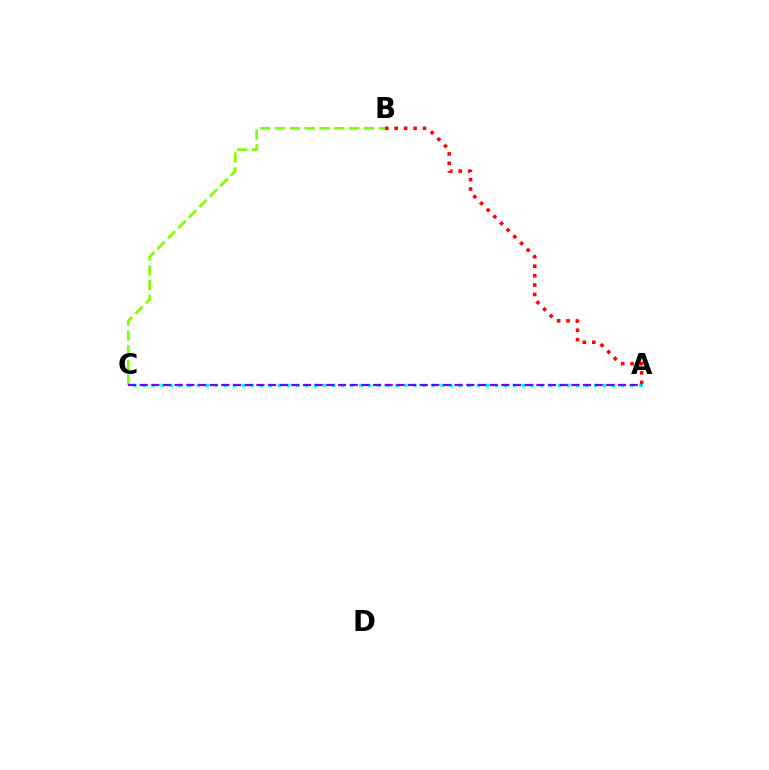{('A', 'C'): [{'color': '#00fff6', 'line_style': 'dotted', 'thickness': 2.45}, {'color': '#7200ff', 'line_style': 'dashed', 'thickness': 1.58}], ('B', 'C'): [{'color': '#84ff00', 'line_style': 'dashed', 'thickness': 2.01}], ('A', 'B'): [{'color': '#ff0000', 'line_style': 'dotted', 'thickness': 2.56}]}